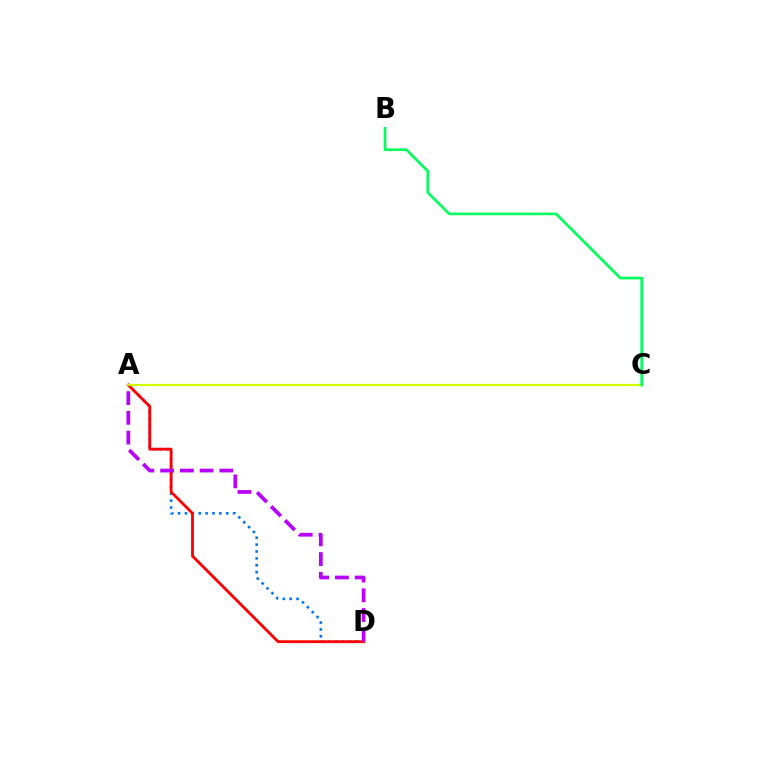{('A', 'D'): [{'color': '#0074ff', 'line_style': 'dotted', 'thickness': 1.87}, {'color': '#ff0000', 'line_style': 'solid', 'thickness': 2.03}, {'color': '#b900ff', 'line_style': 'dashed', 'thickness': 2.68}], ('A', 'C'): [{'color': '#d1ff00', 'line_style': 'solid', 'thickness': 1.6}], ('B', 'C'): [{'color': '#00ff5c', 'line_style': 'solid', 'thickness': 1.9}]}